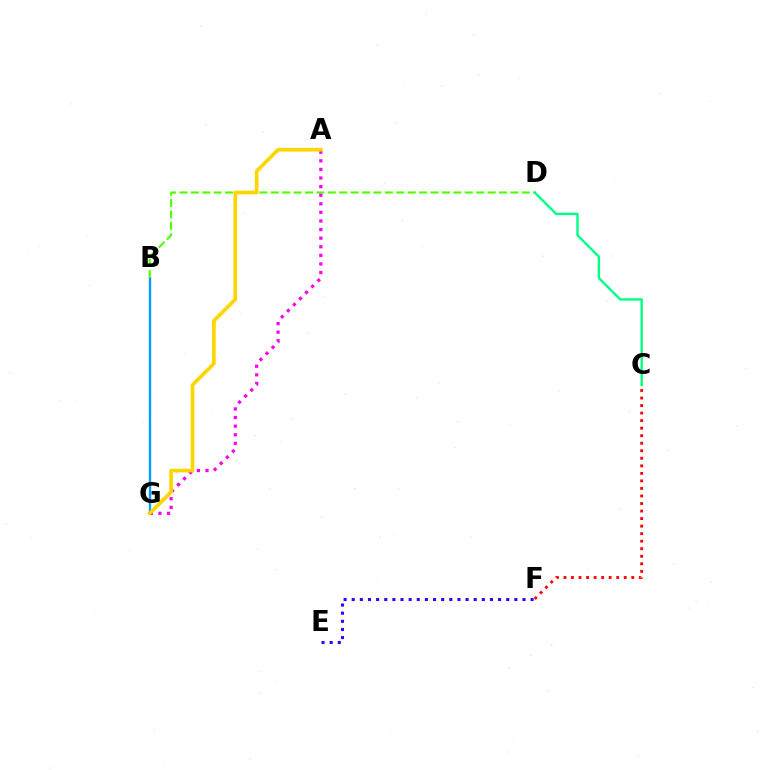{('B', 'G'): [{'color': '#009eff', 'line_style': 'solid', 'thickness': 1.7}], ('C', 'F'): [{'color': '#ff0000', 'line_style': 'dotted', 'thickness': 2.05}], ('B', 'D'): [{'color': '#4fff00', 'line_style': 'dashed', 'thickness': 1.55}], ('A', 'G'): [{'color': '#ff00ed', 'line_style': 'dotted', 'thickness': 2.33}, {'color': '#ffd500', 'line_style': 'solid', 'thickness': 2.64}], ('E', 'F'): [{'color': '#3700ff', 'line_style': 'dotted', 'thickness': 2.21}], ('C', 'D'): [{'color': '#00ff86', 'line_style': 'solid', 'thickness': 1.73}]}